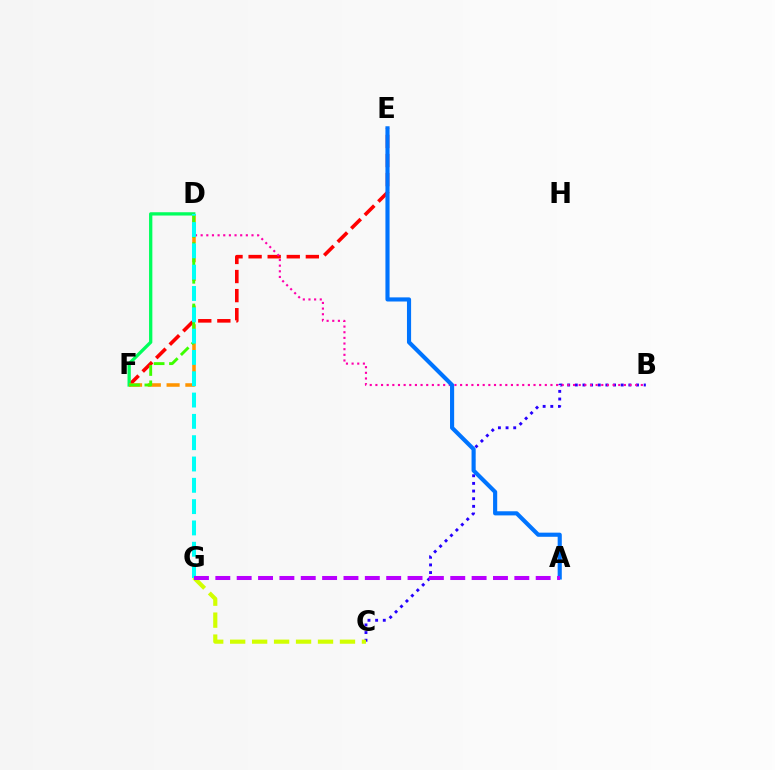{('B', 'C'): [{'color': '#2500ff', 'line_style': 'dotted', 'thickness': 2.08}], ('E', 'F'): [{'color': '#ff0000', 'line_style': 'dashed', 'thickness': 2.59}], ('C', 'G'): [{'color': '#d1ff00', 'line_style': 'dashed', 'thickness': 2.98}], ('D', 'F'): [{'color': '#00ff5c', 'line_style': 'solid', 'thickness': 2.38}, {'color': '#ff9400', 'line_style': 'dashed', 'thickness': 2.55}, {'color': '#3dff00', 'line_style': 'dashed', 'thickness': 2.08}], ('B', 'D'): [{'color': '#ff00ac', 'line_style': 'dotted', 'thickness': 1.53}], ('A', 'E'): [{'color': '#0074ff', 'line_style': 'solid', 'thickness': 2.97}], ('D', 'G'): [{'color': '#00fff6', 'line_style': 'dashed', 'thickness': 2.9}], ('A', 'G'): [{'color': '#b900ff', 'line_style': 'dashed', 'thickness': 2.9}]}